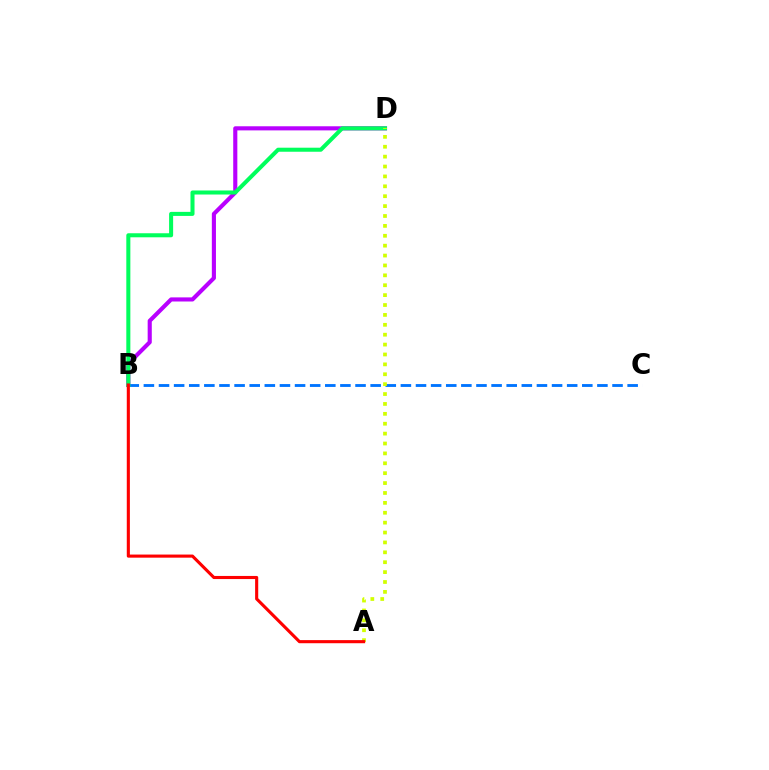{('B', 'D'): [{'color': '#b900ff', 'line_style': 'solid', 'thickness': 2.96}, {'color': '#00ff5c', 'line_style': 'solid', 'thickness': 2.91}], ('B', 'C'): [{'color': '#0074ff', 'line_style': 'dashed', 'thickness': 2.05}], ('A', 'D'): [{'color': '#d1ff00', 'line_style': 'dotted', 'thickness': 2.69}], ('A', 'B'): [{'color': '#ff0000', 'line_style': 'solid', 'thickness': 2.24}]}